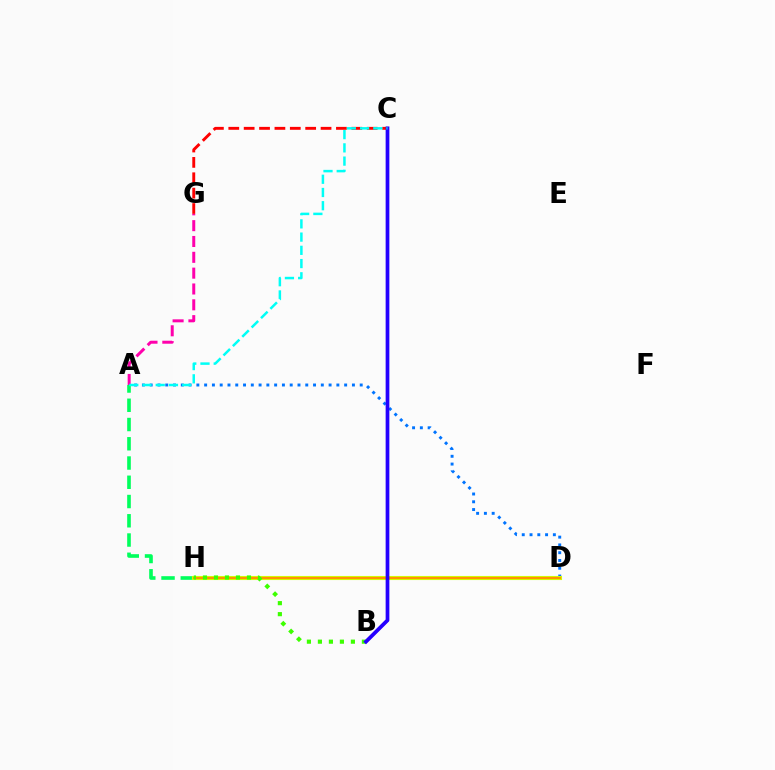{('B', 'C'): [{'color': '#b900ff', 'line_style': 'solid', 'thickness': 1.96}, {'color': '#2500ff', 'line_style': 'solid', 'thickness': 2.68}], ('A', 'D'): [{'color': '#0074ff', 'line_style': 'dotted', 'thickness': 2.11}], ('A', 'H'): [{'color': '#00ff5c', 'line_style': 'dashed', 'thickness': 2.62}], ('D', 'H'): [{'color': '#d1ff00', 'line_style': 'solid', 'thickness': 2.94}, {'color': '#ff9400', 'line_style': 'solid', 'thickness': 1.5}], ('B', 'H'): [{'color': '#3dff00', 'line_style': 'dotted', 'thickness': 2.99}], ('C', 'G'): [{'color': '#ff0000', 'line_style': 'dashed', 'thickness': 2.09}], ('A', 'G'): [{'color': '#ff00ac', 'line_style': 'dashed', 'thickness': 2.15}], ('A', 'C'): [{'color': '#00fff6', 'line_style': 'dashed', 'thickness': 1.8}]}